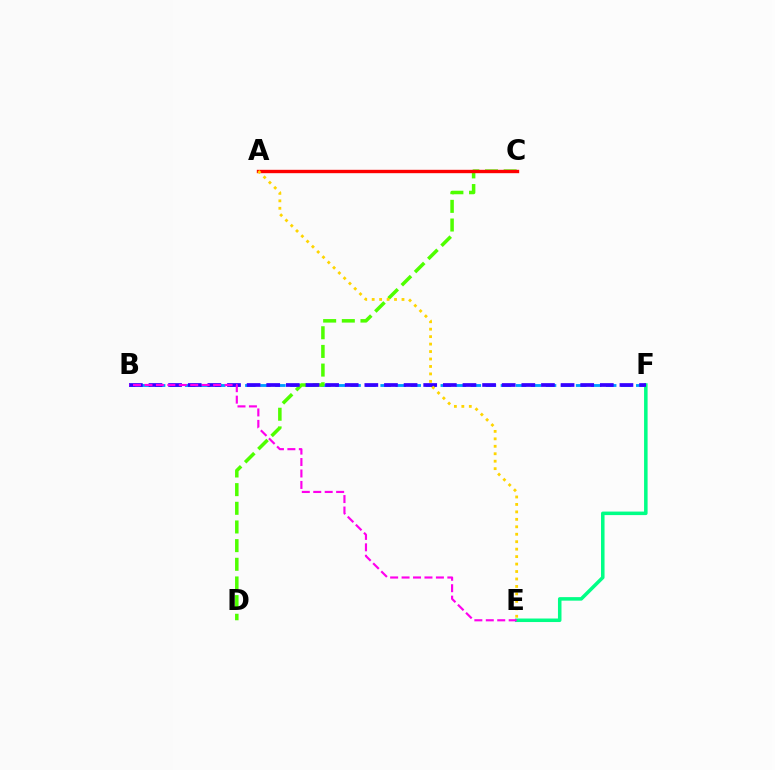{('B', 'F'): [{'color': '#009eff', 'line_style': 'dashed', 'thickness': 2.04}, {'color': '#3700ff', 'line_style': 'dashed', 'thickness': 2.67}], ('C', 'D'): [{'color': '#4fff00', 'line_style': 'dashed', 'thickness': 2.54}], ('E', 'F'): [{'color': '#00ff86', 'line_style': 'solid', 'thickness': 2.54}], ('A', 'C'): [{'color': '#ff0000', 'line_style': 'solid', 'thickness': 2.43}], ('A', 'E'): [{'color': '#ffd500', 'line_style': 'dotted', 'thickness': 2.03}], ('B', 'E'): [{'color': '#ff00ed', 'line_style': 'dashed', 'thickness': 1.55}]}